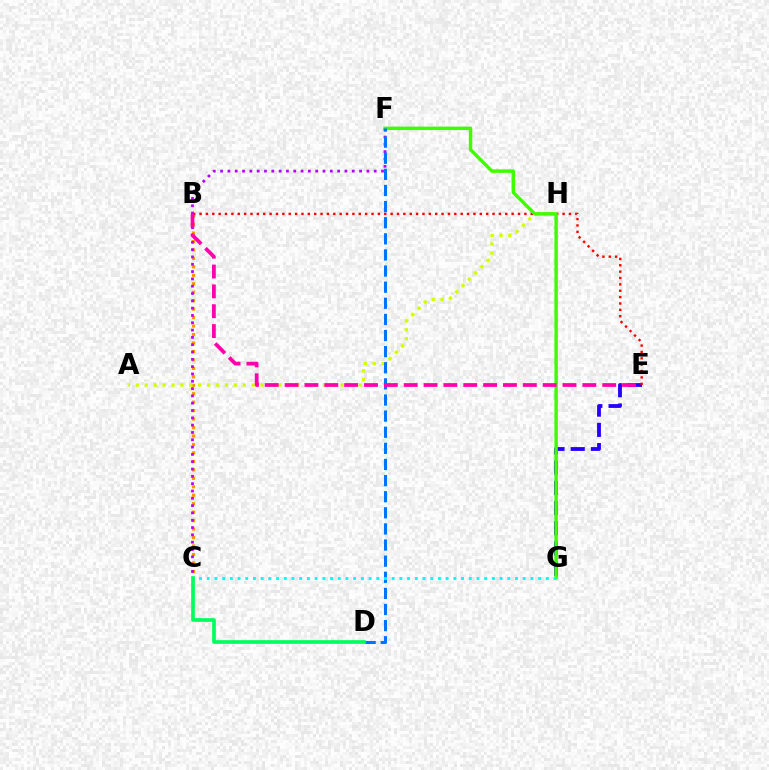{('E', 'G'): [{'color': '#2500ff', 'line_style': 'dashed', 'thickness': 2.74}], ('B', 'C'): [{'color': '#ff9400', 'line_style': 'dotted', 'thickness': 2.3}], ('A', 'H'): [{'color': '#d1ff00', 'line_style': 'dotted', 'thickness': 2.42}], ('C', 'F'): [{'color': '#b900ff', 'line_style': 'dotted', 'thickness': 1.99}], ('B', 'E'): [{'color': '#ff0000', 'line_style': 'dotted', 'thickness': 1.73}, {'color': '#ff00ac', 'line_style': 'dashed', 'thickness': 2.7}], ('F', 'G'): [{'color': '#3dff00', 'line_style': 'solid', 'thickness': 2.48}], ('D', 'F'): [{'color': '#0074ff', 'line_style': 'dashed', 'thickness': 2.19}], ('C', 'G'): [{'color': '#00fff6', 'line_style': 'dotted', 'thickness': 2.09}], ('C', 'D'): [{'color': '#00ff5c', 'line_style': 'solid', 'thickness': 2.65}]}